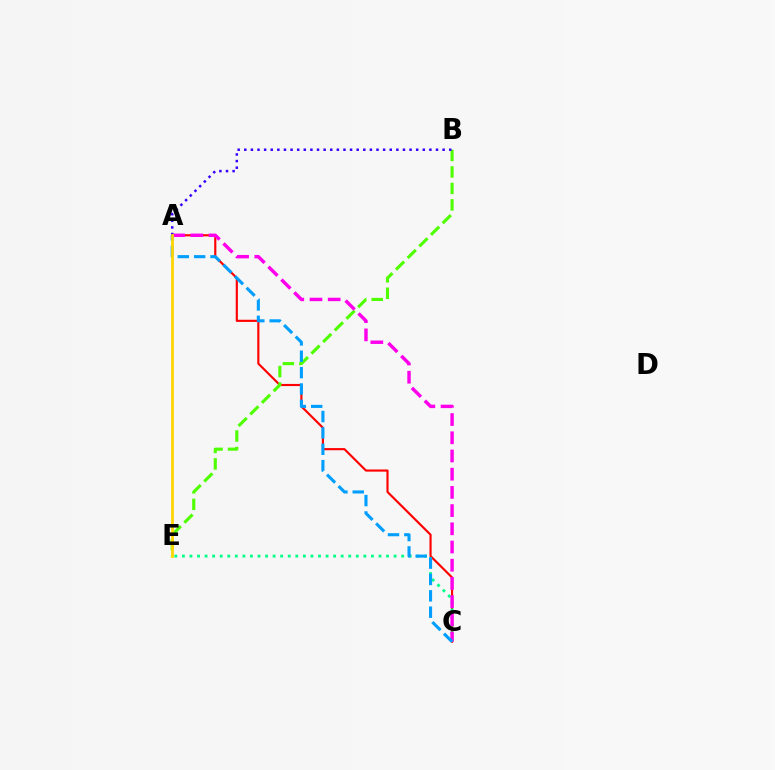{('A', 'C'): [{'color': '#ff0000', 'line_style': 'solid', 'thickness': 1.54}, {'color': '#ff00ed', 'line_style': 'dashed', 'thickness': 2.47}, {'color': '#009eff', 'line_style': 'dashed', 'thickness': 2.22}], ('B', 'E'): [{'color': '#4fff00', 'line_style': 'dashed', 'thickness': 2.24}], ('C', 'E'): [{'color': '#00ff86', 'line_style': 'dotted', 'thickness': 2.05}], ('A', 'B'): [{'color': '#3700ff', 'line_style': 'dotted', 'thickness': 1.8}], ('A', 'E'): [{'color': '#ffd500', 'line_style': 'solid', 'thickness': 1.99}]}